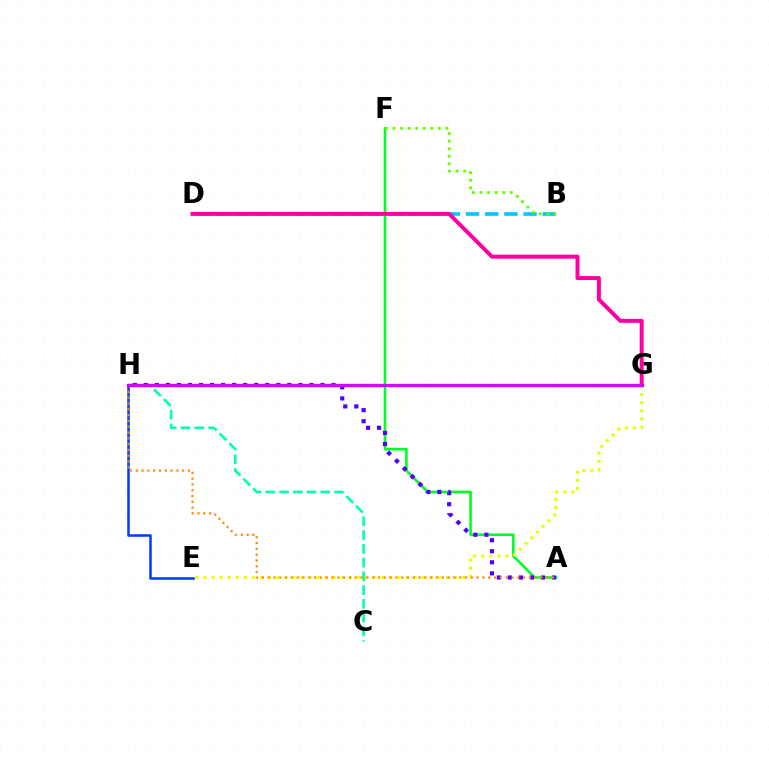{('C', 'H'): [{'color': '#00ffaf', 'line_style': 'dashed', 'thickness': 1.87}], ('G', 'H'): [{'color': '#ff0000', 'line_style': 'dashed', 'thickness': 2.22}, {'color': '#d600ff', 'line_style': 'solid', 'thickness': 2.34}], ('A', 'F'): [{'color': '#00ff27', 'line_style': 'solid', 'thickness': 1.88}], ('E', 'G'): [{'color': '#eeff00', 'line_style': 'dotted', 'thickness': 2.2}], ('B', 'D'): [{'color': '#00c7ff', 'line_style': 'dashed', 'thickness': 2.61}], ('A', 'H'): [{'color': '#4f00ff', 'line_style': 'dotted', 'thickness': 3.0}, {'color': '#ff8800', 'line_style': 'dotted', 'thickness': 1.58}], ('D', 'G'): [{'color': '#ff00a0', 'line_style': 'solid', 'thickness': 2.86}], ('B', 'F'): [{'color': '#66ff00', 'line_style': 'dotted', 'thickness': 2.05}], ('E', 'H'): [{'color': '#003fff', 'line_style': 'solid', 'thickness': 1.84}]}